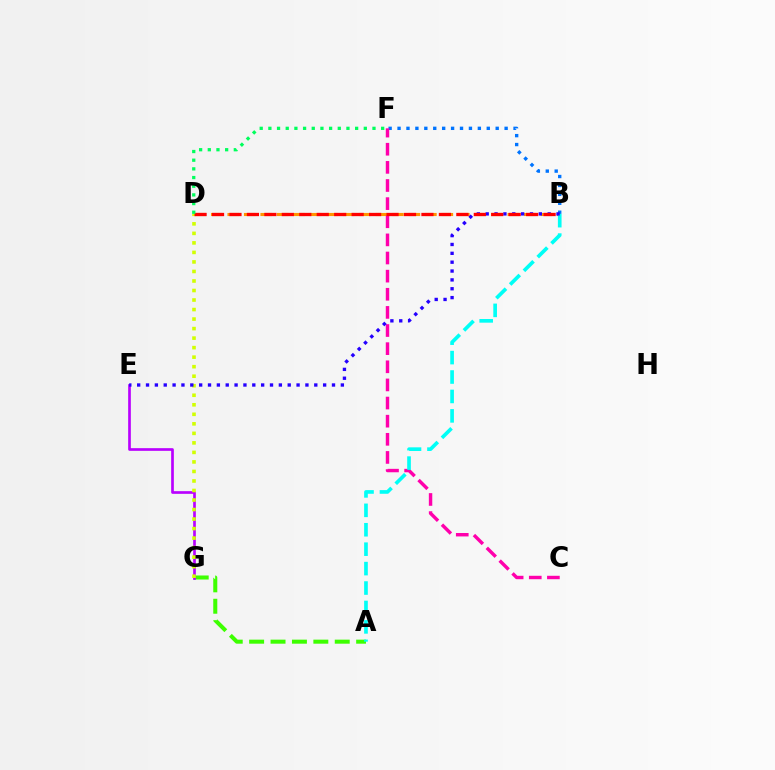{('A', 'G'): [{'color': '#3dff00', 'line_style': 'dashed', 'thickness': 2.91}], ('E', 'G'): [{'color': '#b900ff', 'line_style': 'solid', 'thickness': 1.93}], ('B', 'D'): [{'color': '#ff9400', 'line_style': 'dashed', 'thickness': 2.24}, {'color': '#ff0000', 'line_style': 'dashed', 'thickness': 2.37}], ('D', 'G'): [{'color': '#d1ff00', 'line_style': 'dotted', 'thickness': 2.59}], ('B', 'F'): [{'color': '#0074ff', 'line_style': 'dotted', 'thickness': 2.42}], ('C', 'F'): [{'color': '#ff00ac', 'line_style': 'dashed', 'thickness': 2.46}], ('A', 'B'): [{'color': '#00fff6', 'line_style': 'dashed', 'thickness': 2.64}], ('B', 'E'): [{'color': '#2500ff', 'line_style': 'dotted', 'thickness': 2.41}], ('D', 'F'): [{'color': '#00ff5c', 'line_style': 'dotted', 'thickness': 2.36}]}